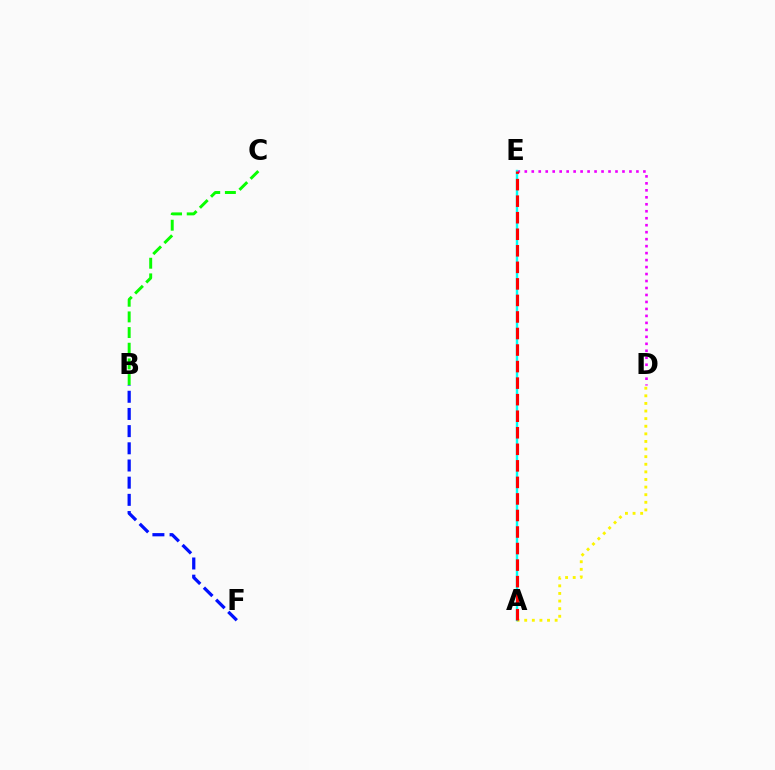{('D', 'E'): [{'color': '#ee00ff', 'line_style': 'dotted', 'thickness': 1.9}], ('A', 'D'): [{'color': '#fcf500', 'line_style': 'dotted', 'thickness': 2.07}], ('A', 'E'): [{'color': '#00fff6', 'line_style': 'solid', 'thickness': 1.73}, {'color': '#ff0000', 'line_style': 'dashed', 'thickness': 2.25}], ('B', 'F'): [{'color': '#0010ff', 'line_style': 'dashed', 'thickness': 2.33}], ('B', 'C'): [{'color': '#08ff00', 'line_style': 'dashed', 'thickness': 2.13}]}